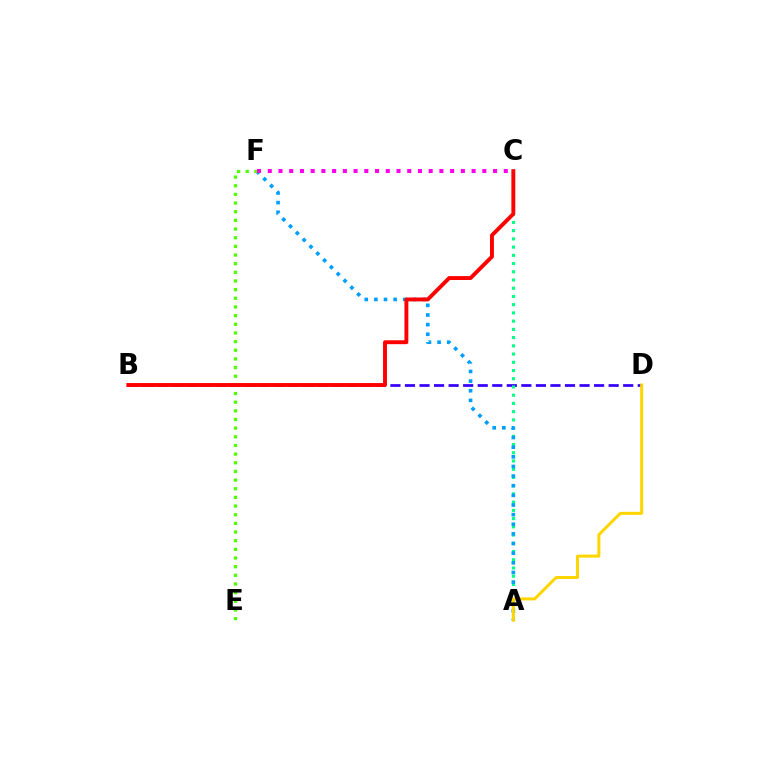{('B', 'D'): [{'color': '#3700ff', 'line_style': 'dashed', 'thickness': 1.98}], ('A', 'C'): [{'color': '#00ff86', 'line_style': 'dotted', 'thickness': 2.24}], ('A', 'F'): [{'color': '#009eff', 'line_style': 'dotted', 'thickness': 2.62}], ('A', 'D'): [{'color': '#ffd500', 'line_style': 'solid', 'thickness': 2.17}], ('E', 'F'): [{'color': '#4fff00', 'line_style': 'dotted', 'thickness': 2.35}], ('C', 'F'): [{'color': '#ff00ed', 'line_style': 'dotted', 'thickness': 2.91}], ('B', 'C'): [{'color': '#ff0000', 'line_style': 'solid', 'thickness': 2.81}]}